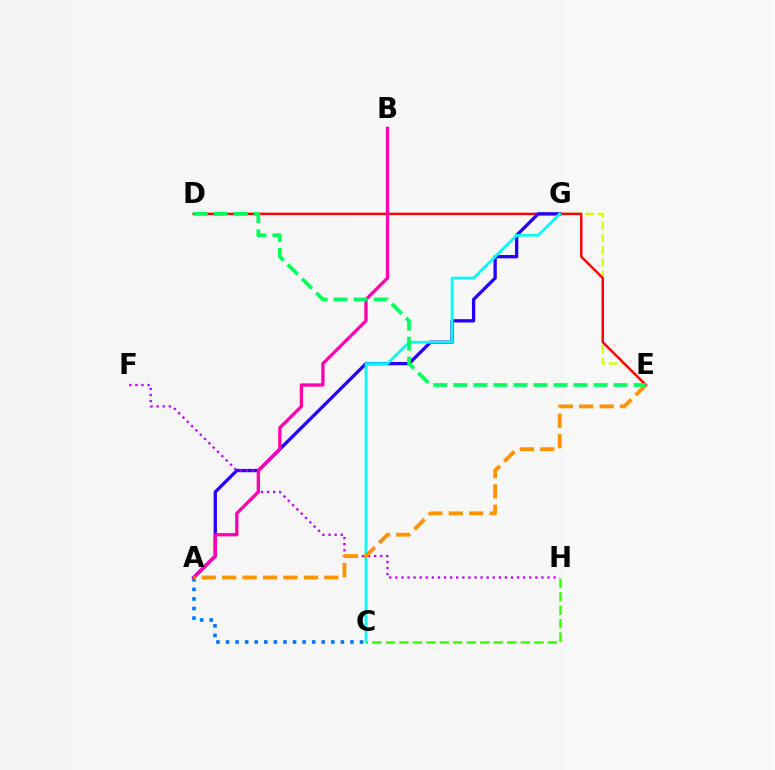{('E', 'G'): [{'color': '#d1ff00', 'line_style': 'dashed', 'thickness': 1.68}], ('D', 'E'): [{'color': '#ff0000', 'line_style': 'solid', 'thickness': 1.77}, {'color': '#00ff5c', 'line_style': 'dashed', 'thickness': 2.72}], ('A', 'G'): [{'color': '#2500ff', 'line_style': 'solid', 'thickness': 2.38}], ('F', 'H'): [{'color': '#b900ff', 'line_style': 'dotted', 'thickness': 1.65}], ('A', 'C'): [{'color': '#0074ff', 'line_style': 'dotted', 'thickness': 2.6}], ('A', 'B'): [{'color': '#ff00ac', 'line_style': 'solid', 'thickness': 2.36}], ('C', 'G'): [{'color': '#00fff6', 'line_style': 'solid', 'thickness': 1.97}], ('A', 'E'): [{'color': '#ff9400', 'line_style': 'dashed', 'thickness': 2.78}], ('C', 'H'): [{'color': '#3dff00', 'line_style': 'dashed', 'thickness': 1.83}]}